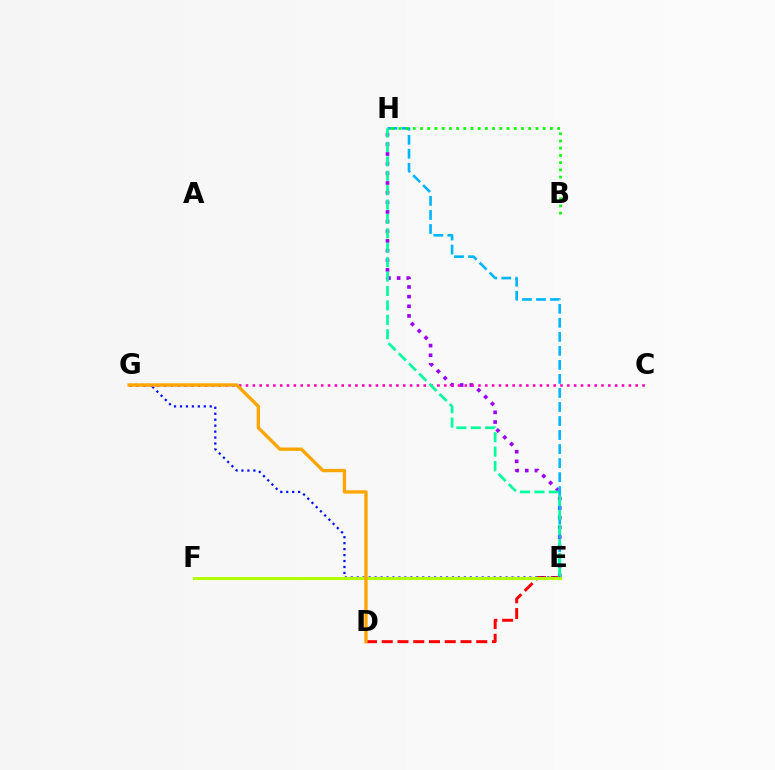{('E', 'H'): [{'color': '#9b00ff', 'line_style': 'dotted', 'thickness': 2.62}, {'color': '#00b5ff', 'line_style': 'dashed', 'thickness': 1.91}, {'color': '#00ff9d', 'line_style': 'dashed', 'thickness': 1.96}], ('D', 'E'): [{'color': '#ff0000', 'line_style': 'dashed', 'thickness': 2.14}], ('C', 'G'): [{'color': '#ff00bd', 'line_style': 'dotted', 'thickness': 1.86}], ('B', 'H'): [{'color': '#08ff00', 'line_style': 'dotted', 'thickness': 1.96}], ('E', 'G'): [{'color': '#0010ff', 'line_style': 'dotted', 'thickness': 1.62}], ('E', 'F'): [{'color': '#b3ff00', 'line_style': 'solid', 'thickness': 2.19}], ('D', 'G'): [{'color': '#ffa500', 'line_style': 'solid', 'thickness': 2.4}]}